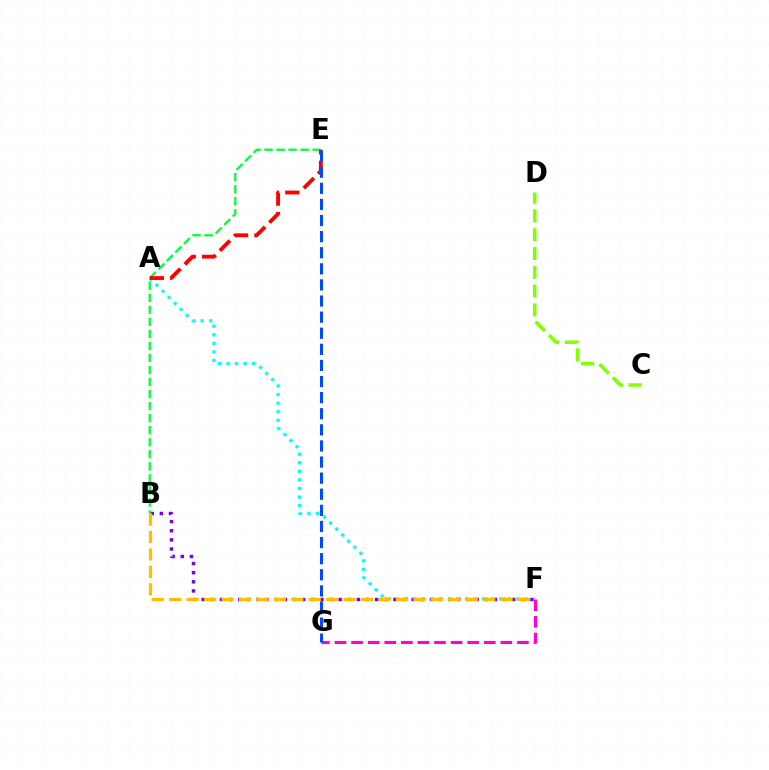{('B', 'F'): [{'color': '#7200ff', 'line_style': 'dotted', 'thickness': 2.48}, {'color': '#ffbd00', 'line_style': 'dashed', 'thickness': 2.37}], ('A', 'F'): [{'color': '#00fff6', 'line_style': 'dotted', 'thickness': 2.33}], ('B', 'E'): [{'color': '#00ff39', 'line_style': 'dashed', 'thickness': 1.64}], ('A', 'E'): [{'color': '#ff0000', 'line_style': 'dashed', 'thickness': 2.77}], ('C', 'D'): [{'color': '#84ff00', 'line_style': 'dashed', 'thickness': 2.55}], ('F', 'G'): [{'color': '#ff00cf', 'line_style': 'dashed', 'thickness': 2.25}], ('E', 'G'): [{'color': '#004bff', 'line_style': 'dashed', 'thickness': 2.19}]}